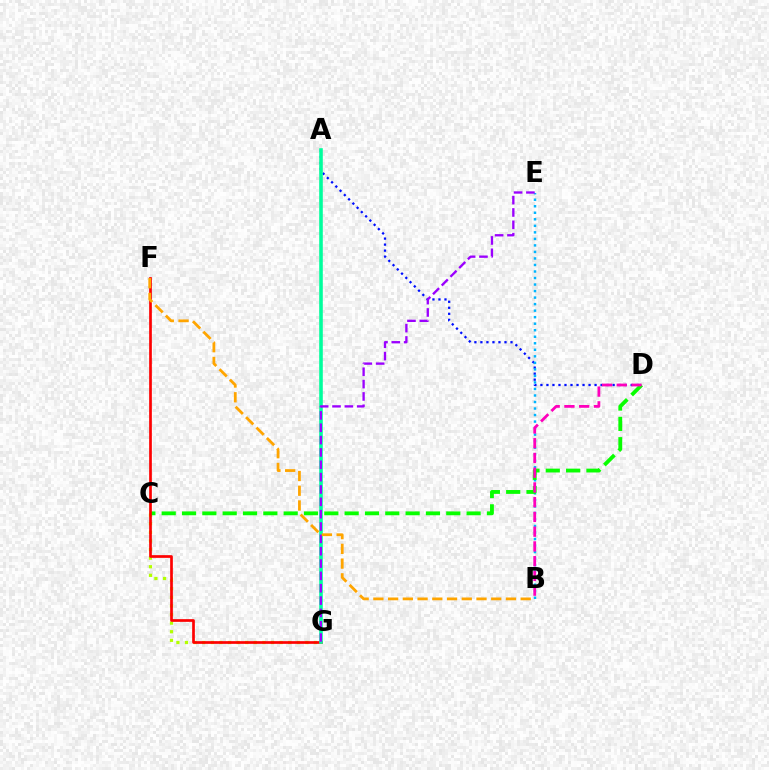{('A', 'D'): [{'color': '#0010ff', 'line_style': 'dotted', 'thickness': 1.63}], ('B', 'E'): [{'color': '#00b5ff', 'line_style': 'dotted', 'thickness': 1.77}], ('C', 'G'): [{'color': '#b3ff00', 'line_style': 'dotted', 'thickness': 2.34}], ('C', 'D'): [{'color': '#08ff00', 'line_style': 'dashed', 'thickness': 2.76}], ('F', 'G'): [{'color': '#ff0000', 'line_style': 'solid', 'thickness': 1.94}], ('A', 'G'): [{'color': '#00ff9d', 'line_style': 'solid', 'thickness': 2.58}], ('E', 'G'): [{'color': '#9b00ff', 'line_style': 'dashed', 'thickness': 1.68}], ('B', 'F'): [{'color': '#ffa500', 'line_style': 'dashed', 'thickness': 2.0}], ('B', 'D'): [{'color': '#ff00bd', 'line_style': 'dashed', 'thickness': 2.0}]}